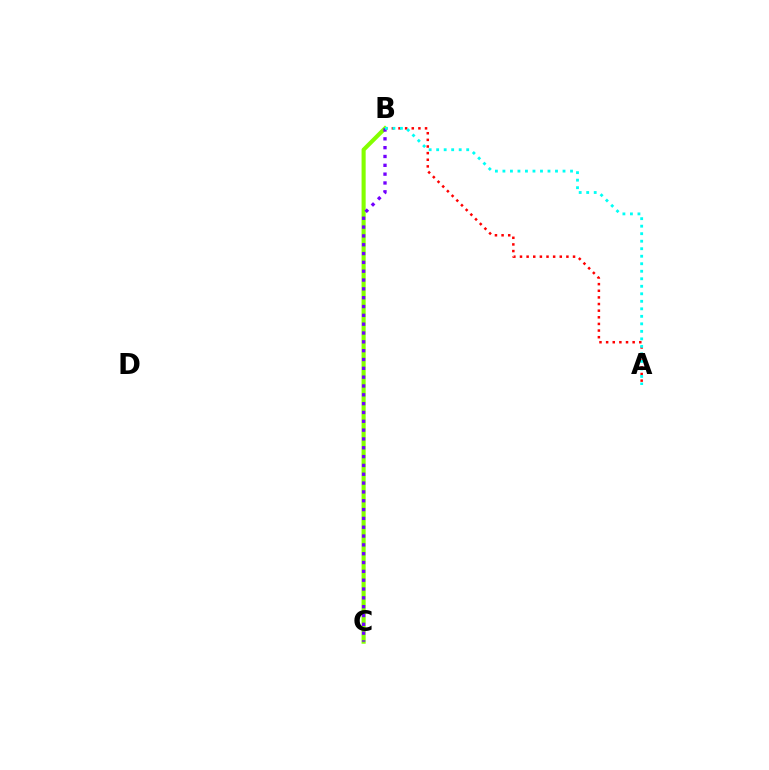{('A', 'B'): [{'color': '#ff0000', 'line_style': 'dotted', 'thickness': 1.8}, {'color': '#00fff6', 'line_style': 'dotted', 'thickness': 2.04}], ('B', 'C'): [{'color': '#84ff00', 'line_style': 'solid', 'thickness': 2.95}, {'color': '#7200ff', 'line_style': 'dotted', 'thickness': 2.4}]}